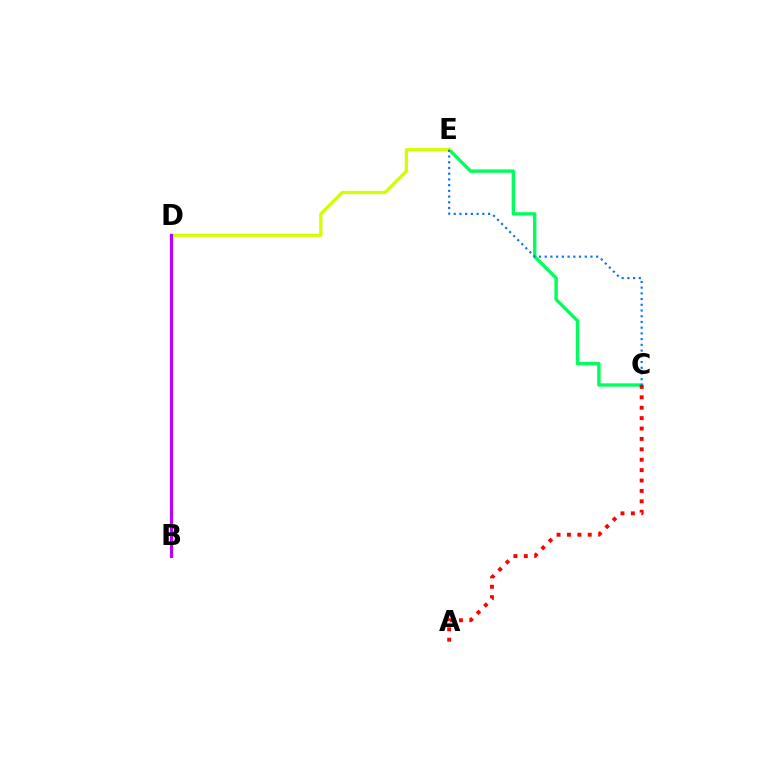{('C', 'E'): [{'color': '#00ff5c', 'line_style': 'solid', 'thickness': 2.43}, {'color': '#0074ff', 'line_style': 'dotted', 'thickness': 1.55}], ('A', 'C'): [{'color': '#ff0000', 'line_style': 'dotted', 'thickness': 2.83}], ('D', 'E'): [{'color': '#d1ff00', 'line_style': 'solid', 'thickness': 2.35}], ('B', 'D'): [{'color': '#b900ff', 'line_style': 'solid', 'thickness': 2.25}]}